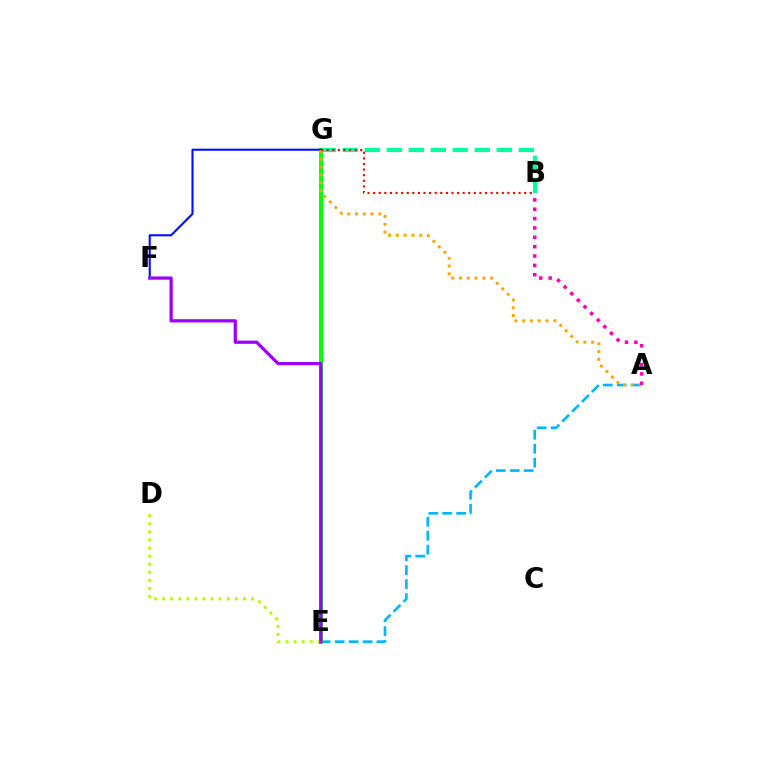{('B', 'G'): [{'color': '#00ff9d', 'line_style': 'dashed', 'thickness': 2.99}, {'color': '#ff0000', 'line_style': 'dotted', 'thickness': 1.52}], ('A', 'E'): [{'color': '#00b5ff', 'line_style': 'dashed', 'thickness': 1.9}], ('E', 'G'): [{'color': '#08ff00', 'line_style': 'solid', 'thickness': 2.88}], ('F', 'G'): [{'color': '#0010ff', 'line_style': 'solid', 'thickness': 1.52}], ('A', 'G'): [{'color': '#ffa500', 'line_style': 'dotted', 'thickness': 2.11}], ('D', 'E'): [{'color': '#b3ff00', 'line_style': 'dotted', 'thickness': 2.2}], ('E', 'F'): [{'color': '#9b00ff', 'line_style': 'solid', 'thickness': 2.33}], ('A', 'B'): [{'color': '#ff00bd', 'line_style': 'dotted', 'thickness': 2.54}]}